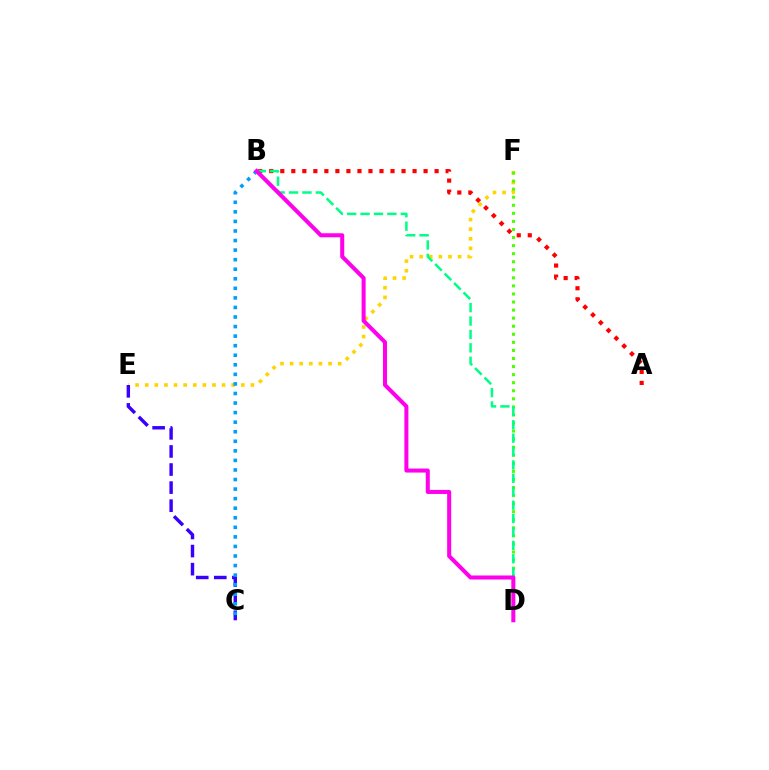{('A', 'B'): [{'color': '#ff0000', 'line_style': 'dotted', 'thickness': 2.99}], ('E', 'F'): [{'color': '#ffd500', 'line_style': 'dotted', 'thickness': 2.61}], ('D', 'F'): [{'color': '#4fff00', 'line_style': 'dotted', 'thickness': 2.19}], ('C', 'E'): [{'color': '#3700ff', 'line_style': 'dashed', 'thickness': 2.46}], ('B', 'C'): [{'color': '#009eff', 'line_style': 'dotted', 'thickness': 2.6}], ('B', 'D'): [{'color': '#00ff86', 'line_style': 'dashed', 'thickness': 1.82}, {'color': '#ff00ed', 'line_style': 'solid', 'thickness': 2.9}]}